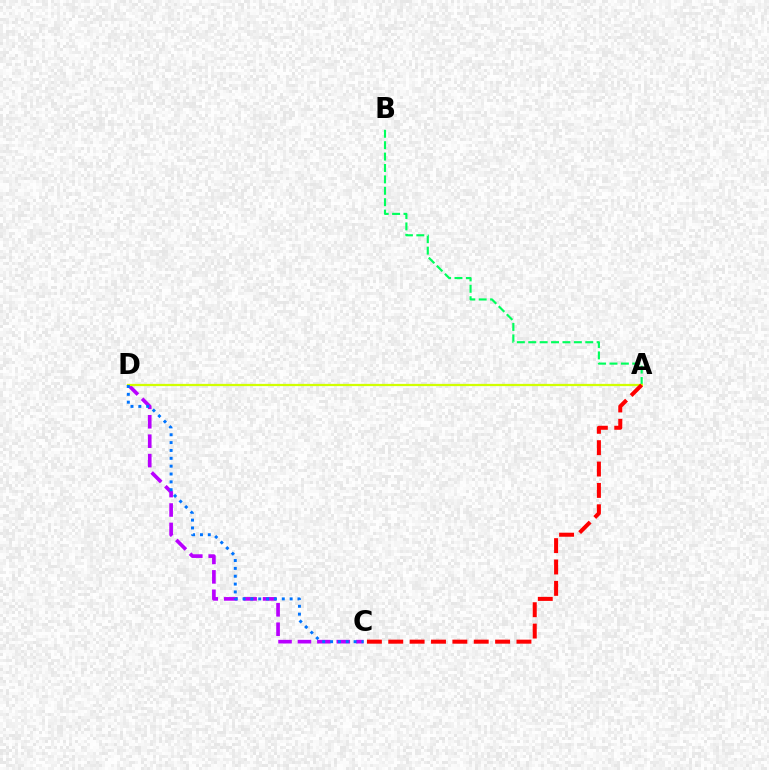{('C', 'D'): [{'color': '#b900ff', 'line_style': 'dashed', 'thickness': 2.64}, {'color': '#0074ff', 'line_style': 'dotted', 'thickness': 2.13}], ('A', 'B'): [{'color': '#00ff5c', 'line_style': 'dashed', 'thickness': 1.55}], ('A', 'D'): [{'color': '#d1ff00', 'line_style': 'solid', 'thickness': 1.62}], ('A', 'C'): [{'color': '#ff0000', 'line_style': 'dashed', 'thickness': 2.9}]}